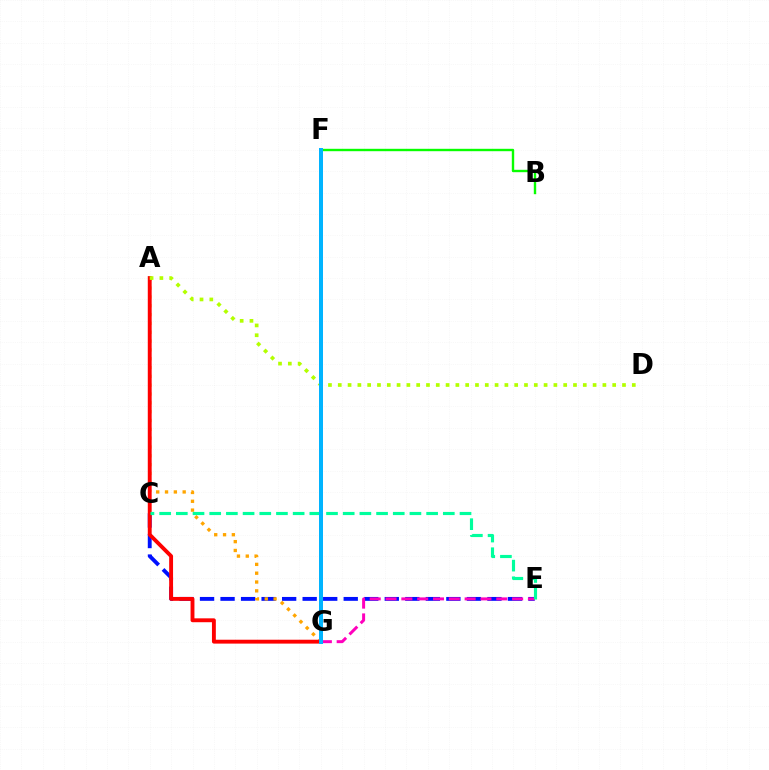{('B', 'F'): [{'color': '#08ff00', 'line_style': 'solid', 'thickness': 1.72}], ('C', 'E'): [{'color': '#0010ff', 'line_style': 'dashed', 'thickness': 2.79}, {'color': '#00ff9d', 'line_style': 'dashed', 'thickness': 2.27}], ('E', 'G'): [{'color': '#ff00bd', 'line_style': 'dashed', 'thickness': 2.15}], ('A', 'G'): [{'color': '#ffa500', 'line_style': 'dotted', 'thickness': 2.4}, {'color': '#ff0000', 'line_style': 'solid', 'thickness': 2.79}], ('A', 'D'): [{'color': '#b3ff00', 'line_style': 'dotted', 'thickness': 2.66}], ('F', 'G'): [{'color': '#9b00ff', 'line_style': 'solid', 'thickness': 2.66}, {'color': '#00b5ff', 'line_style': 'solid', 'thickness': 2.87}]}